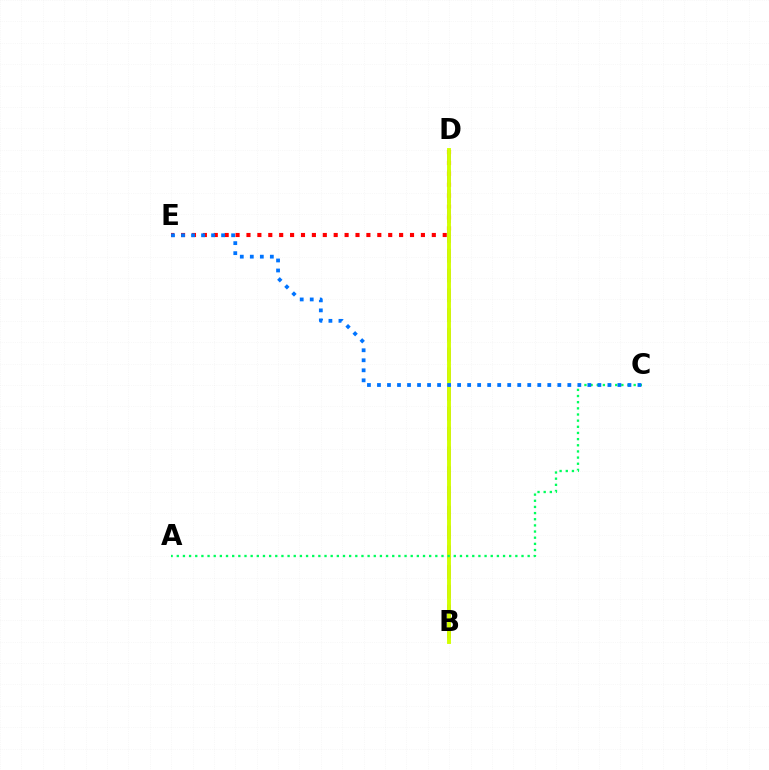{('B', 'D'): [{'color': '#b900ff', 'line_style': 'dashed', 'thickness': 2.69}, {'color': '#d1ff00', 'line_style': 'solid', 'thickness': 2.8}], ('D', 'E'): [{'color': '#ff0000', 'line_style': 'dotted', 'thickness': 2.96}], ('A', 'C'): [{'color': '#00ff5c', 'line_style': 'dotted', 'thickness': 1.67}], ('C', 'E'): [{'color': '#0074ff', 'line_style': 'dotted', 'thickness': 2.72}]}